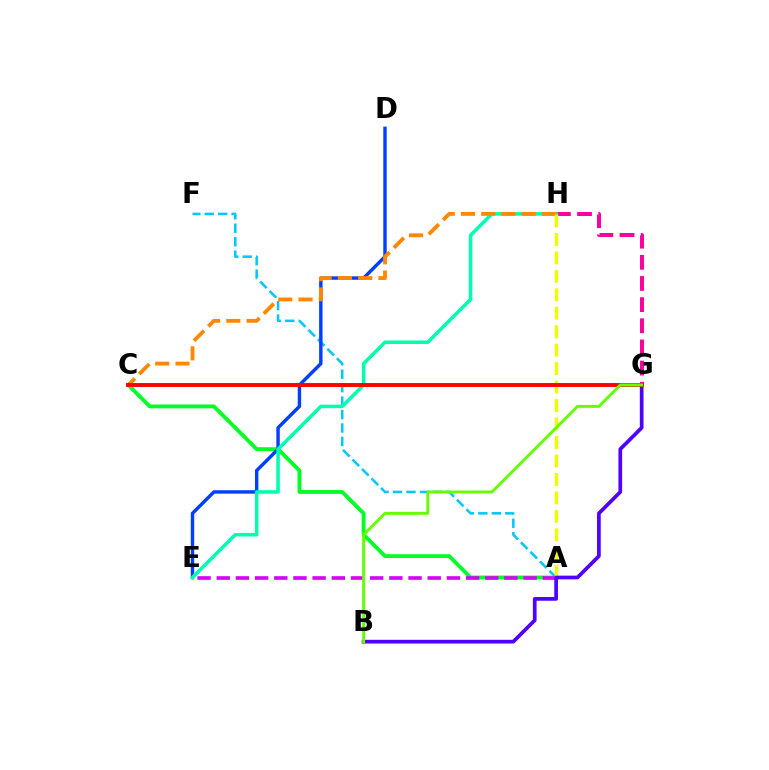{('A', 'C'): [{'color': '#00ff27', 'line_style': 'solid', 'thickness': 2.77}], ('G', 'H'): [{'color': '#ff00a0', 'line_style': 'dashed', 'thickness': 2.87}], ('A', 'F'): [{'color': '#00c7ff', 'line_style': 'dashed', 'thickness': 1.83}], ('D', 'E'): [{'color': '#003fff', 'line_style': 'solid', 'thickness': 2.47}], ('E', 'H'): [{'color': '#00ffaf', 'line_style': 'solid', 'thickness': 2.54}], ('A', 'E'): [{'color': '#d600ff', 'line_style': 'dashed', 'thickness': 2.61}], ('C', 'H'): [{'color': '#ff8800', 'line_style': 'dashed', 'thickness': 2.75}], ('A', 'H'): [{'color': '#eeff00', 'line_style': 'dashed', 'thickness': 2.51}], ('B', 'G'): [{'color': '#4f00ff', 'line_style': 'solid', 'thickness': 2.67}, {'color': '#66ff00', 'line_style': 'solid', 'thickness': 2.11}], ('C', 'G'): [{'color': '#ff0000', 'line_style': 'solid', 'thickness': 2.8}]}